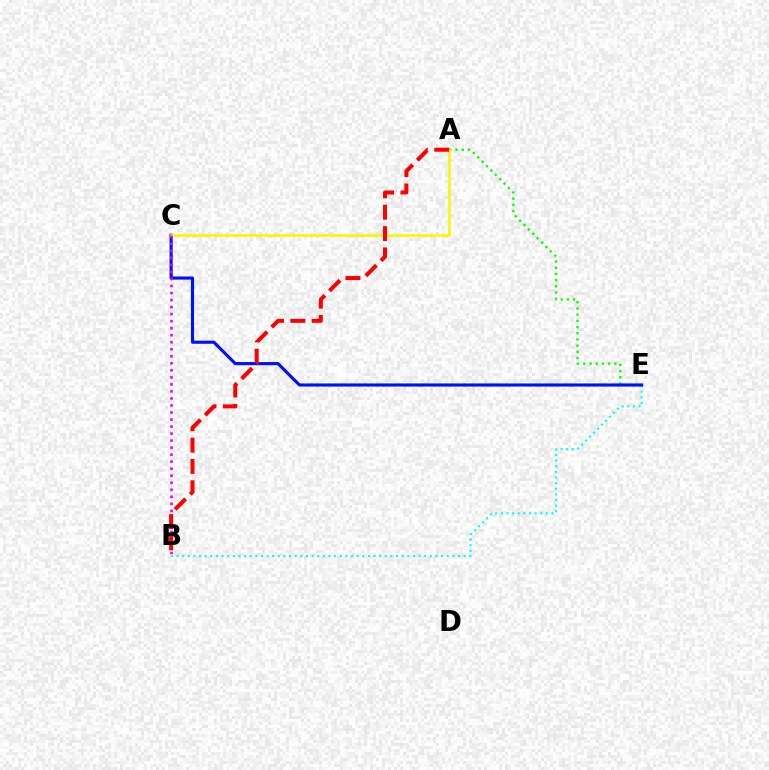{('B', 'E'): [{'color': '#00fff6', 'line_style': 'dotted', 'thickness': 1.53}], ('A', 'E'): [{'color': '#08ff00', 'line_style': 'dotted', 'thickness': 1.69}], ('C', 'E'): [{'color': '#0010ff', 'line_style': 'solid', 'thickness': 2.24}], ('A', 'C'): [{'color': '#fcf500', 'line_style': 'solid', 'thickness': 1.85}], ('B', 'C'): [{'color': '#ee00ff', 'line_style': 'dotted', 'thickness': 1.91}], ('A', 'B'): [{'color': '#ff0000', 'line_style': 'dashed', 'thickness': 2.9}]}